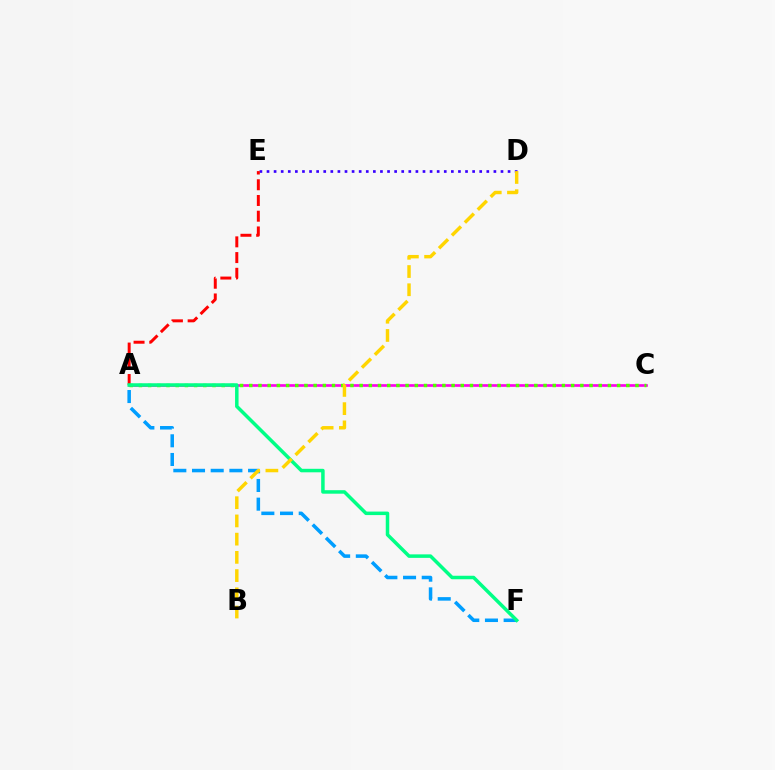{('D', 'E'): [{'color': '#3700ff', 'line_style': 'dotted', 'thickness': 1.93}], ('A', 'E'): [{'color': '#ff0000', 'line_style': 'dashed', 'thickness': 2.14}], ('A', 'C'): [{'color': '#ff00ed', 'line_style': 'solid', 'thickness': 1.93}, {'color': '#4fff00', 'line_style': 'dotted', 'thickness': 2.5}], ('A', 'F'): [{'color': '#009eff', 'line_style': 'dashed', 'thickness': 2.54}, {'color': '#00ff86', 'line_style': 'solid', 'thickness': 2.52}], ('B', 'D'): [{'color': '#ffd500', 'line_style': 'dashed', 'thickness': 2.48}]}